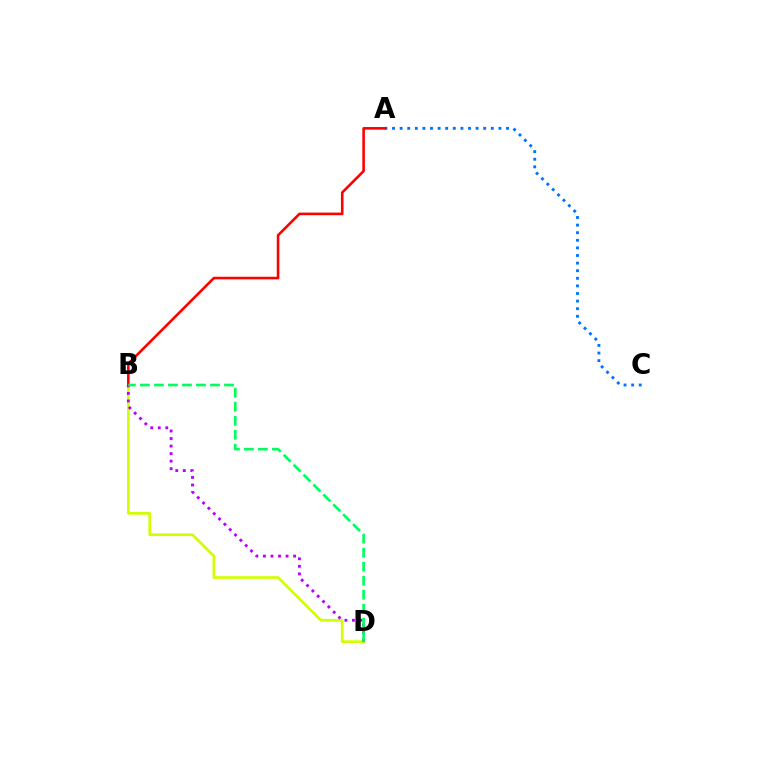{('A', 'C'): [{'color': '#0074ff', 'line_style': 'dotted', 'thickness': 2.06}], ('B', 'D'): [{'color': '#d1ff00', 'line_style': 'solid', 'thickness': 1.93}, {'color': '#b900ff', 'line_style': 'dotted', 'thickness': 2.05}, {'color': '#00ff5c', 'line_style': 'dashed', 'thickness': 1.9}], ('A', 'B'): [{'color': '#ff0000', 'line_style': 'solid', 'thickness': 1.87}]}